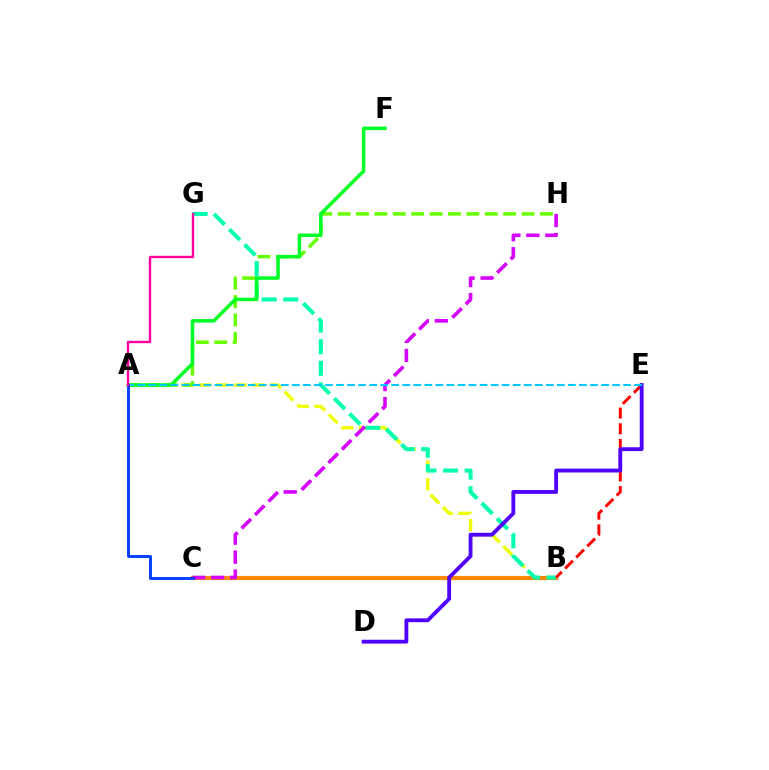{('A', 'B'): [{'color': '#eeff00', 'line_style': 'dashed', 'thickness': 2.42}], ('B', 'C'): [{'color': '#ff8800', 'line_style': 'solid', 'thickness': 2.98}], ('A', 'H'): [{'color': '#66ff00', 'line_style': 'dashed', 'thickness': 2.5}], ('B', 'G'): [{'color': '#00ffaf', 'line_style': 'dashed', 'thickness': 2.93}], ('B', 'E'): [{'color': '#ff0000', 'line_style': 'dashed', 'thickness': 2.13}], ('A', 'F'): [{'color': '#00ff27', 'line_style': 'solid', 'thickness': 2.53}], ('D', 'E'): [{'color': '#4f00ff', 'line_style': 'solid', 'thickness': 2.76}], ('C', 'H'): [{'color': '#d600ff', 'line_style': 'dashed', 'thickness': 2.58}], ('A', 'E'): [{'color': '#00c7ff', 'line_style': 'dashed', 'thickness': 1.5}], ('A', 'C'): [{'color': '#003fff', 'line_style': 'solid', 'thickness': 2.1}], ('A', 'G'): [{'color': '#ff00a0', 'line_style': 'solid', 'thickness': 1.73}]}